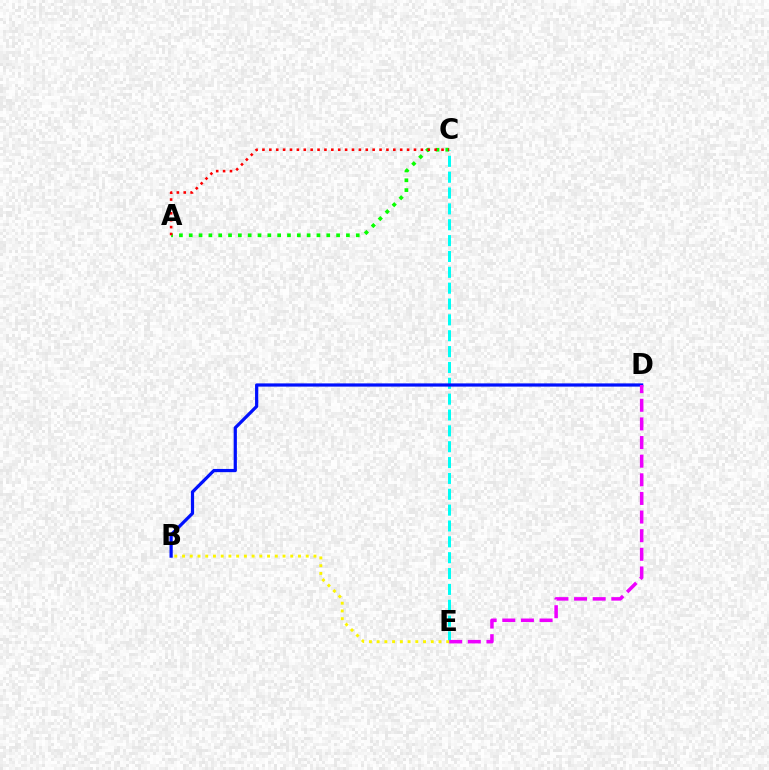{('A', 'C'): [{'color': '#08ff00', 'line_style': 'dotted', 'thickness': 2.67}, {'color': '#ff0000', 'line_style': 'dotted', 'thickness': 1.87}], ('C', 'E'): [{'color': '#00fff6', 'line_style': 'dashed', 'thickness': 2.15}], ('B', 'D'): [{'color': '#0010ff', 'line_style': 'solid', 'thickness': 2.32}], ('D', 'E'): [{'color': '#ee00ff', 'line_style': 'dashed', 'thickness': 2.53}], ('B', 'E'): [{'color': '#fcf500', 'line_style': 'dotted', 'thickness': 2.1}]}